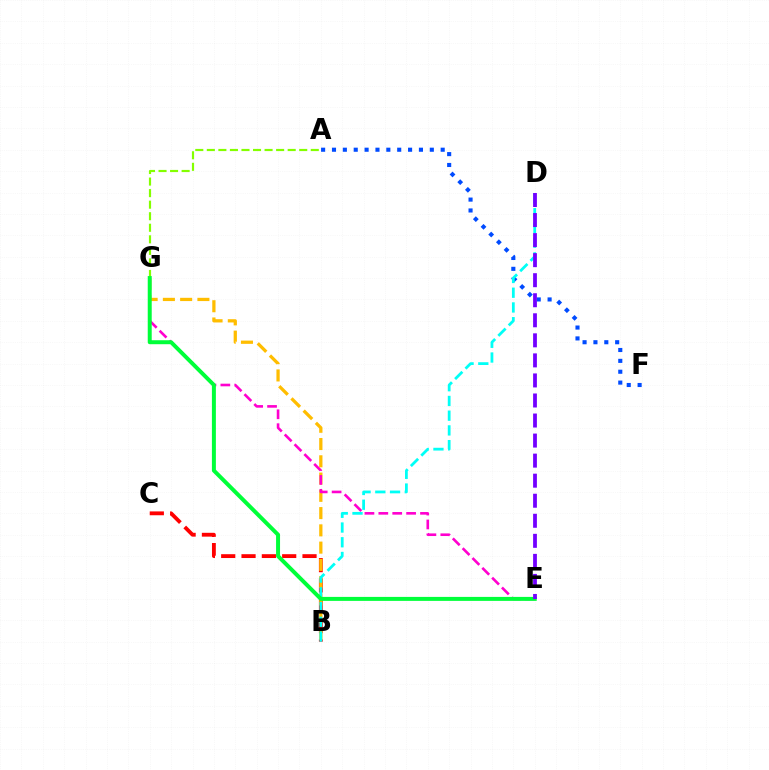{('A', 'G'): [{'color': '#84ff00', 'line_style': 'dashed', 'thickness': 1.57}], ('A', 'F'): [{'color': '#004bff', 'line_style': 'dotted', 'thickness': 2.95}], ('B', 'C'): [{'color': '#ff0000', 'line_style': 'dashed', 'thickness': 2.76}], ('B', 'G'): [{'color': '#ffbd00', 'line_style': 'dashed', 'thickness': 2.35}], ('E', 'G'): [{'color': '#ff00cf', 'line_style': 'dashed', 'thickness': 1.89}, {'color': '#00ff39', 'line_style': 'solid', 'thickness': 2.86}], ('B', 'D'): [{'color': '#00fff6', 'line_style': 'dashed', 'thickness': 2.0}], ('D', 'E'): [{'color': '#7200ff', 'line_style': 'dashed', 'thickness': 2.72}]}